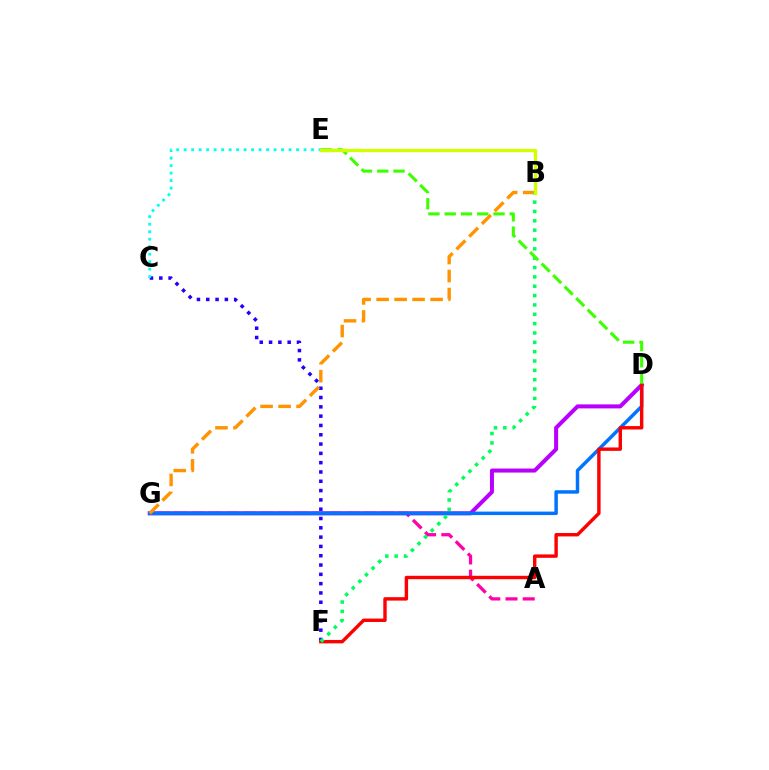{('C', 'F'): [{'color': '#2500ff', 'line_style': 'dotted', 'thickness': 2.53}], ('A', 'G'): [{'color': '#ff00ac', 'line_style': 'dashed', 'thickness': 2.34}], ('D', 'G'): [{'color': '#b900ff', 'line_style': 'solid', 'thickness': 2.89}, {'color': '#0074ff', 'line_style': 'solid', 'thickness': 2.5}], ('D', 'F'): [{'color': '#ff0000', 'line_style': 'solid', 'thickness': 2.46}], ('C', 'E'): [{'color': '#00fff6', 'line_style': 'dotted', 'thickness': 2.04}], ('B', 'G'): [{'color': '#ff9400', 'line_style': 'dashed', 'thickness': 2.44}], ('B', 'F'): [{'color': '#00ff5c', 'line_style': 'dotted', 'thickness': 2.54}], ('D', 'E'): [{'color': '#3dff00', 'line_style': 'dashed', 'thickness': 2.21}], ('B', 'E'): [{'color': '#d1ff00', 'line_style': 'solid', 'thickness': 2.42}]}